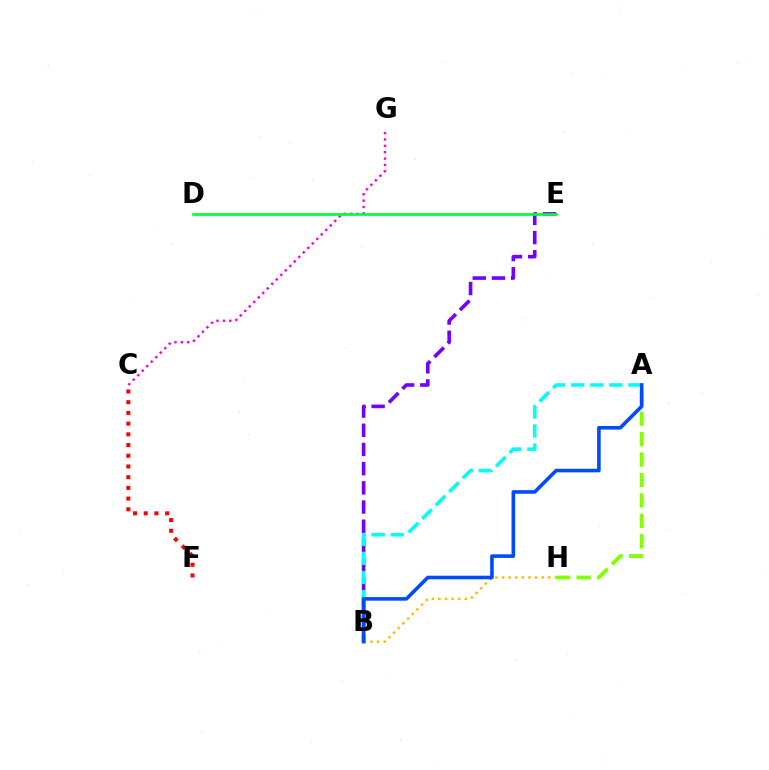{('C', 'G'): [{'color': '#ff00cf', 'line_style': 'dotted', 'thickness': 1.73}], ('B', 'H'): [{'color': '#ffbd00', 'line_style': 'dotted', 'thickness': 1.79}], ('B', 'E'): [{'color': '#7200ff', 'line_style': 'dashed', 'thickness': 2.61}], ('A', 'B'): [{'color': '#00fff6', 'line_style': 'dashed', 'thickness': 2.6}, {'color': '#004bff', 'line_style': 'solid', 'thickness': 2.59}], ('C', 'F'): [{'color': '#ff0000', 'line_style': 'dotted', 'thickness': 2.91}], ('D', 'E'): [{'color': '#00ff39', 'line_style': 'solid', 'thickness': 1.94}], ('A', 'H'): [{'color': '#84ff00', 'line_style': 'dashed', 'thickness': 2.78}]}